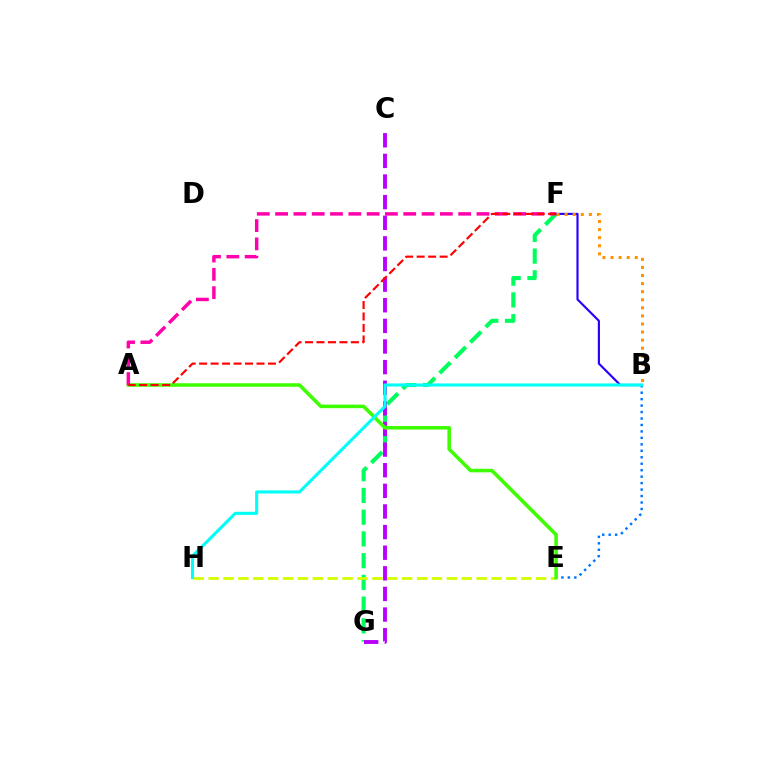{('F', 'G'): [{'color': '#00ff5c', 'line_style': 'dashed', 'thickness': 2.95}], ('B', 'E'): [{'color': '#0074ff', 'line_style': 'dotted', 'thickness': 1.76}], ('E', 'H'): [{'color': '#d1ff00', 'line_style': 'dashed', 'thickness': 2.02}], ('C', 'G'): [{'color': '#b900ff', 'line_style': 'dashed', 'thickness': 2.8}], ('B', 'F'): [{'color': '#2500ff', 'line_style': 'solid', 'thickness': 1.54}, {'color': '#ff9400', 'line_style': 'dotted', 'thickness': 2.2}], ('A', 'E'): [{'color': '#3dff00', 'line_style': 'solid', 'thickness': 2.55}], ('B', 'H'): [{'color': '#00fff6', 'line_style': 'solid', 'thickness': 2.23}], ('A', 'F'): [{'color': '#ff00ac', 'line_style': 'dashed', 'thickness': 2.49}, {'color': '#ff0000', 'line_style': 'dashed', 'thickness': 1.56}]}